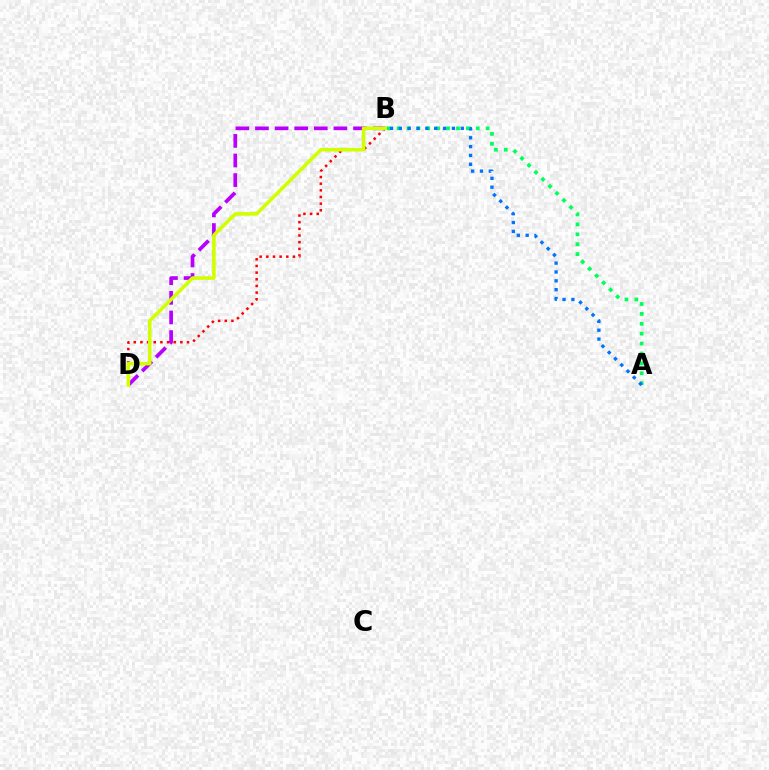{('B', 'D'): [{'color': '#b900ff', 'line_style': 'dashed', 'thickness': 2.66}, {'color': '#ff0000', 'line_style': 'dotted', 'thickness': 1.81}, {'color': '#d1ff00', 'line_style': 'solid', 'thickness': 2.56}], ('A', 'B'): [{'color': '#00ff5c', 'line_style': 'dotted', 'thickness': 2.69}, {'color': '#0074ff', 'line_style': 'dotted', 'thickness': 2.4}]}